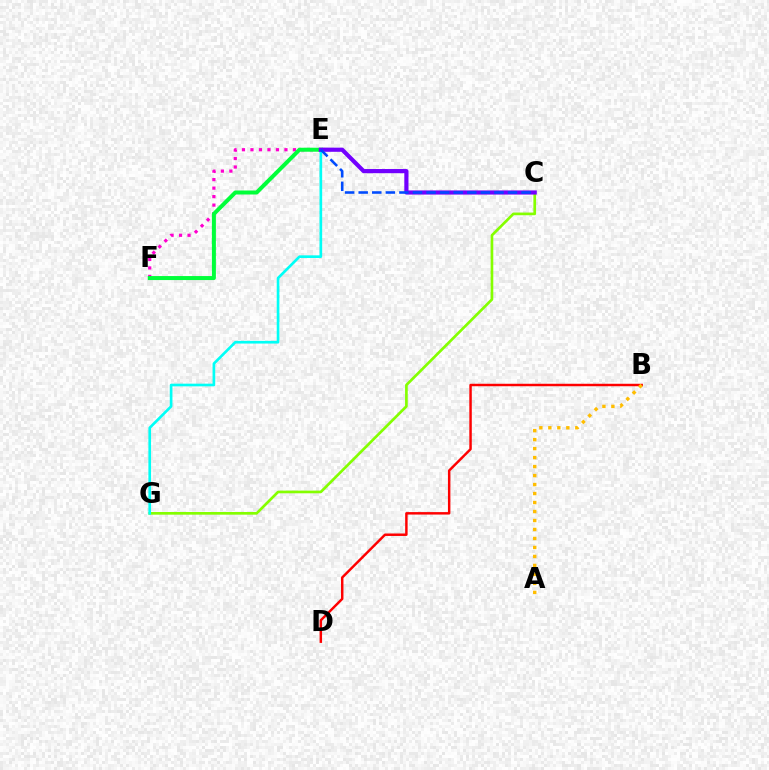{('C', 'G'): [{'color': '#84ff00', 'line_style': 'solid', 'thickness': 1.93}], ('E', 'F'): [{'color': '#ff00cf', 'line_style': 'dotted', 'thickness': 2.31}, {'color': '#00ff39', 'line_style': 'solid', 'thickness': 2.88}], ('B', 'D'): [{'color': '#ff0000', 'line_style': 'solid', 'thickness': 1.77}], ('E', 'G'): [{'color': '#00fff6', 'line_style': 'solid', 'thickness': 1.92}], ('C', 'E'): [{'color': '#7200ff', 'line_style': 'solid', 'thickness': 2.99}, {'color': '#004bff', 'line_style': 'dashed', 'thickness': 1.84}], ('A', 'B'): [{'color': '#ffbd00', 'line_style': 'dotted', 'thickness': 2.44}]}